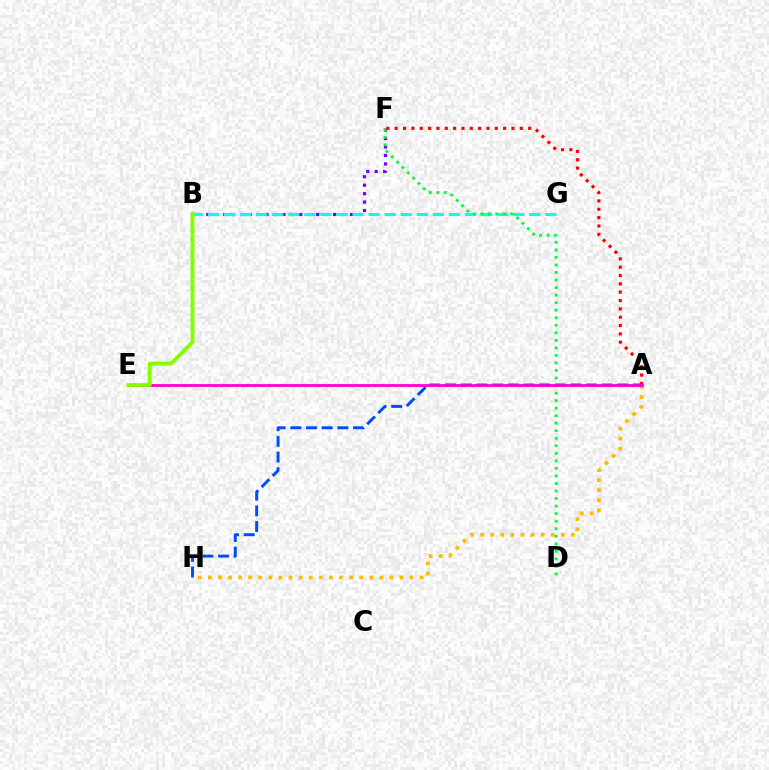{('B', 'F'): [{'color': '#7200ff', 'line_style': 'dotted', 'thickness': 2.3}], ('A', 'H'): [{'color': '#ffbd00', 'line_style': 'dotted', 'thickness': 2.74}, {'color': '#004bff', 'line_style': 'dashed', 'thickness': 2.13}], ('B', 'G'): [{'color': '#00fff6', 'line_style': 'dashed', 'thickness': 2.18}], ('D', 'F'): [{'color': '#00ff39', 'line_style': 'dotted', 'thickness': 2.05}], ('A', 'F'): [{'color': '#ff0000', 'line_style': 'dotted', 'thickness': 2.27}], ('A', 'E'): [{'color': '#ff00cf', 'line_style': 'solid', 'thickness': 2.0}], ('B', 'E'): [{'color': '#84ff00', 'line_style': 'solid', 'thickness': 2.78}]}